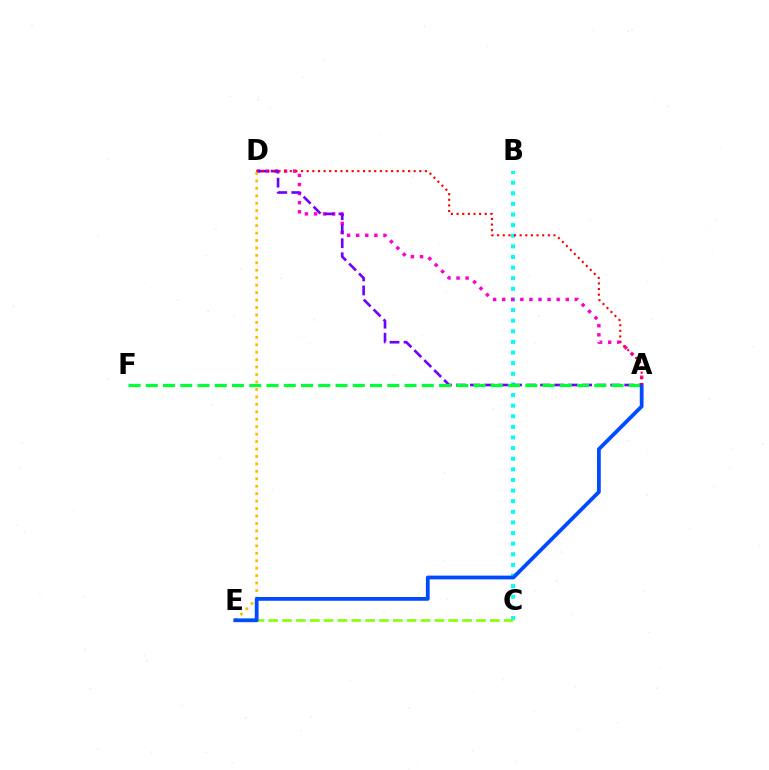{('B', 'C'): [{'color': '#00fff6', 'line_style': 'dotted', 'thickness': 2.88}], ('A', 'D'): [{'color': '#ff00cf', 'line_style': 'dotted', 'thickness': 2.47}, {'color': '#7200ff', 'line_style': 'dashed', 'thickness': 1.91}, {'color': '#ff0000', 'line_style': 'dotted', 'thickness': 1.53}], ('D', 'E'): [{'color': '#ffbd00', 'line_style': 'dotted', 'thickness': 2.02}], ('C', 'E'): [{'color': '#84ff00', 'line_style': 'dashed', 'thickness': 1.88}], ('A', 'F'): [{'color': '#00ff39', 'line_style': 'dashed', 'thickness': 2.34}], ('A', 'E'): [{'color': '#004bff', 'line_style': 'solid', 'thickness': 2.72}]}